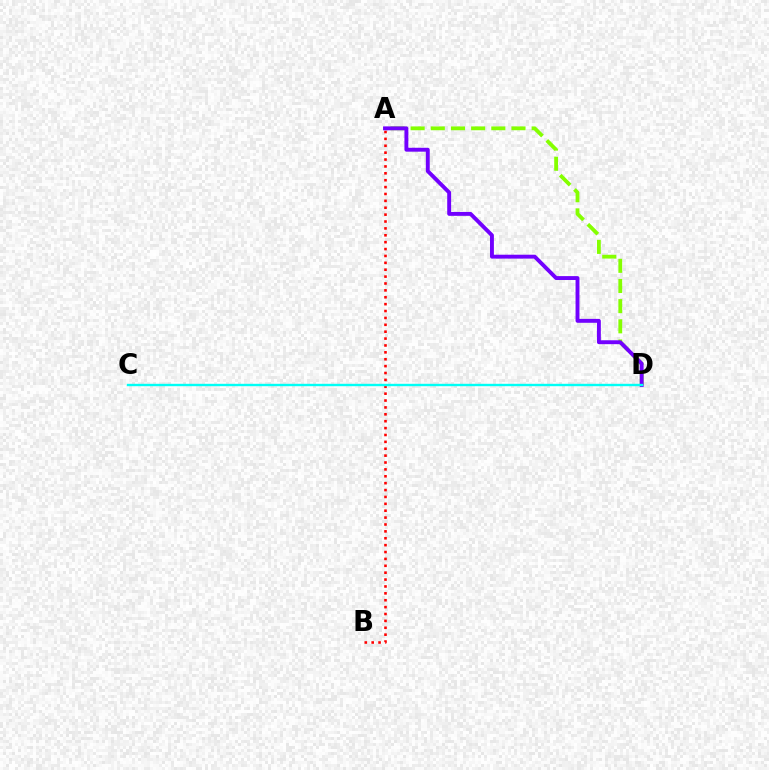{('A', 'D'): [{'color': '#84ff00', 'line_style': 'dashed', 'thickness': 2.74}, {'color': '#7200ff', 'line_style': 'solid', 'thickness': 2.81}], ('A', 'B'): [{'color': '#ff0000', 'line_style': 'dotted', 'thickness': 1.87}], ('C', 'D'): [{'color': '#00fff6', 'line_style': 'solid', 'thickness': 1.72}]}